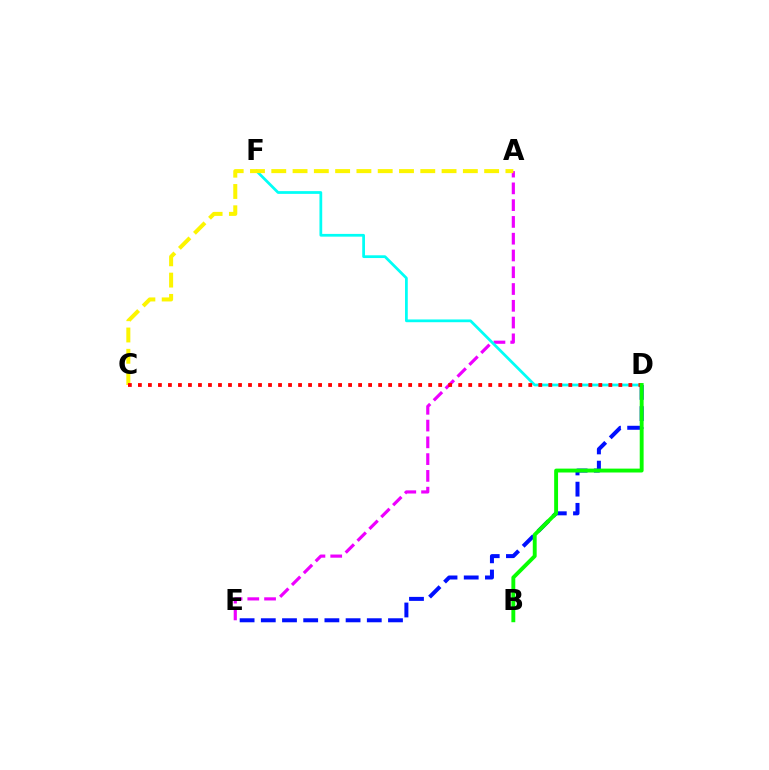{('A', 'E'): [{'color': '#ee00ff', 'line_style': 'dashed', 'thickness': 2.28}], ('D', 'F'): [{'color': '#00fff6', 'line_style': 'solid', 'thickness': 1.98}], ('A', 'C'): [{'color': '#fcf500', 'line_style': 'dashed', 'thickness': 2.89}], ('D', 'E'): [{'color': '#0010ff', 'line_style': 'dashed', 'thickness': 2.88}], ('C', 'D'): [{'color': '#ff0000', 'line_style': 'dotted', 'thickness': 2.72}], ('B', 'D'): [{'color': '#08ff00', 'line_style': 'solid', 'thickness': 2.8}]}